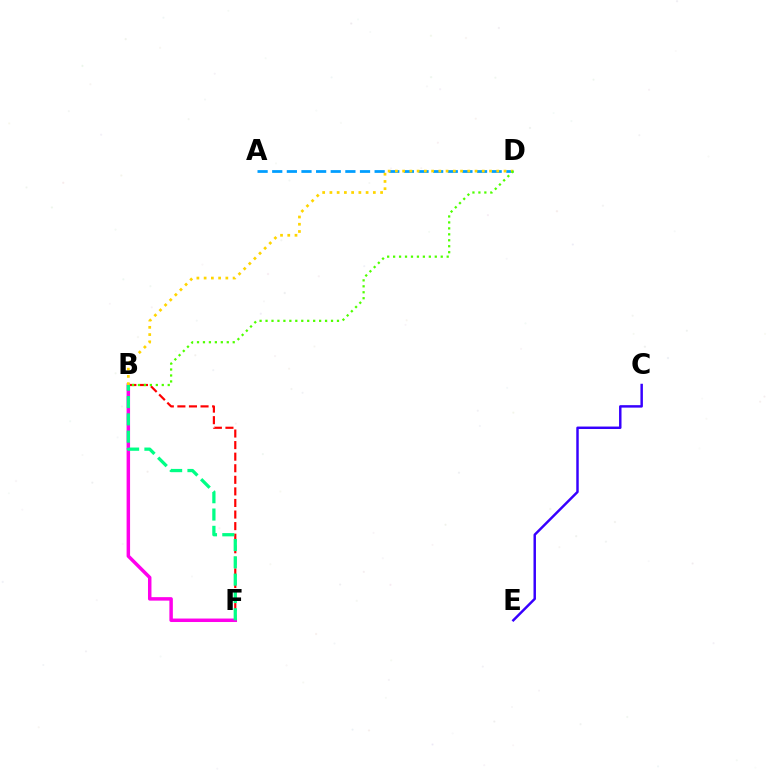{('A', 'D'): [{'color': '#009eff', 'line_style': 'dashed', 'thickness': 1.99}], ('B', 'F'): [{'color': '#ff0000', 'line_style': 'dashed', 'thickness': 1.57}, {'color': '#ff00ed', 'line_style': 'solid', 'thickness': 2.51}, {'color': '#00ff86', 'line_style': 'dashed', 'thickness': 2.35}], ('C', 'E'): [{'color': '#3700ff', 'line_style': 'solid', 'thickness': 1.77}], ('B', 'D'): [{'color': '#ffd500', 'line_style': 'dotted', 'thickness': 1.97}, {'color': '#4fff00', 'line_style': 'dotted', 'thickness': 1.62}]}